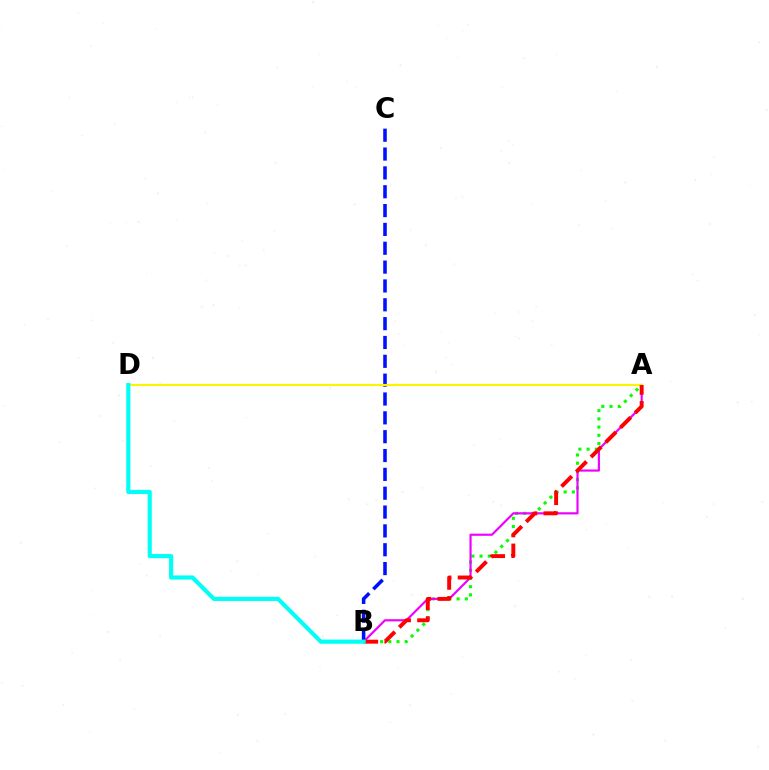{('A', 'B'): [{'color': '#08ff00', 'line_style': 'dotted', 'thickness': 2.23}, {'color': '#ee00ff', 'line_style': 'solid', 'thickness': 1.56}, {'color': '#ff0000', 'line_style': 'dashed', 'thickness': 2.83}], ('B', 'C'): [{'color': '#0010ff', 'line_style': 'dashed', 'thickness': 2.56}], ('A', 'D'): [{'color': '#fcf500', 'line_style': 'solid', 'thickness': 1.56}], ('B', 'D'): [{'color': '#00fff6', 'line_style': 'solid', 'thickness': 2.99}]}